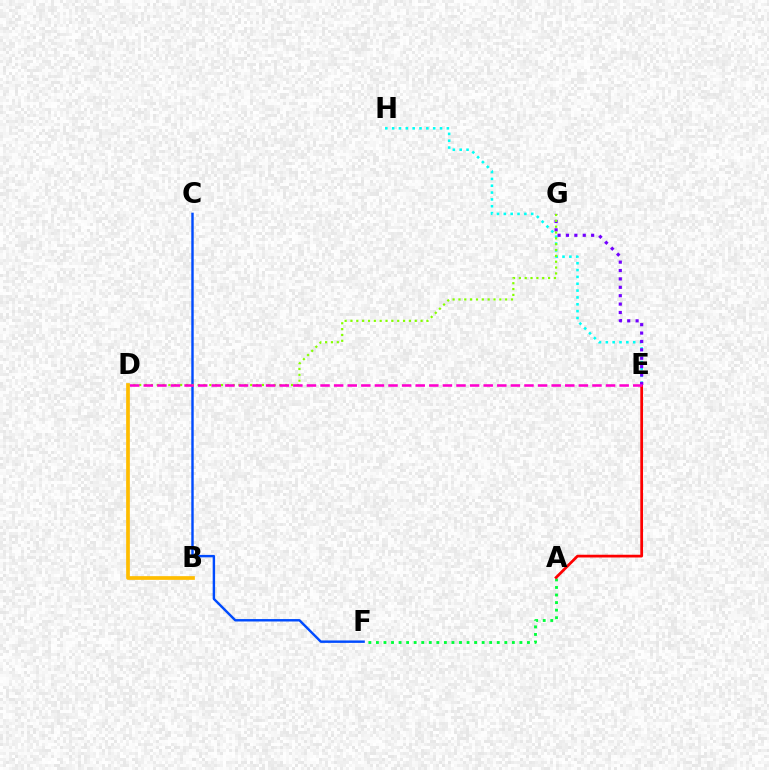{('E', 'H'): [{'color': '#00fff6', 'line_style': 'dotted', 'thickness': 1.86}], ('C', 'F'): [{'color': '#004bff', 'line_style': 'solid', 'thickness': 1.75}], ('A', 'F'): [{'color': '#00ff39', 'line_style': 'dotted', 'thickness': 2.05}], ('A', 'E'): [{'color': '#ff0000', 'line_style': 'solid', 'thickness': 1.97}], ('E', 'G'): [{'color': '#7200ff', 'line_style': 'dotted', 'thickness': 2.28}], ('D', 'G'): [{'color': '#84ff00', 'line_style': 'dotted', 'thickness': 1.59}], ('B', 'D'): [{'color': '#ffbd00', 'line_style': 'solid', 'thickness': 2.67}], ('D', 'E'): [{'color': '#ff00cf', 'line_style': 'dashed', 'thickness': 1.85}]}